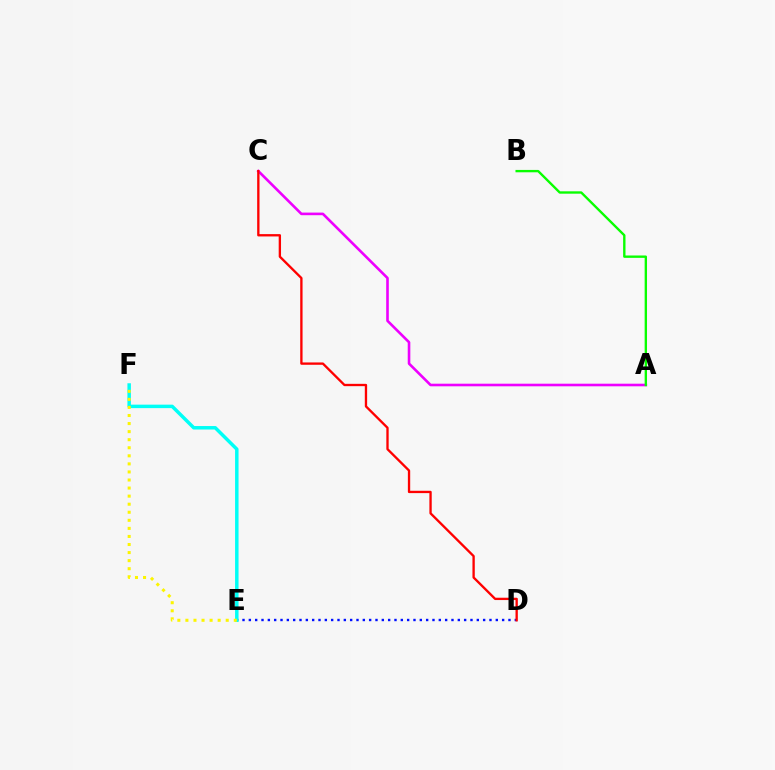{('D', 'E'): [{'color': '#0010ff', 'line_style': 'dotted', 'thickness': 1.72}], ('A', 'C'): [{'color': '#ee00ff', 'line_style': 'solid', 'thickness': 1.88}], ('E', 'F'): [{'color': '#00fff6', 'line_style': 'solid', 'thickness': 2.5}, {'color': '#fcf500', 'line_style': 'dotted', 'thickness': 2.19}], ('A', 'B'): [{'color': '#08ff00', 'line_style': 'solid', 'thickness': 1.7}], ('C', 'D'): [{'color': '#ff0000', 'line_style': 'solid', 'thickness': 1.68}]}